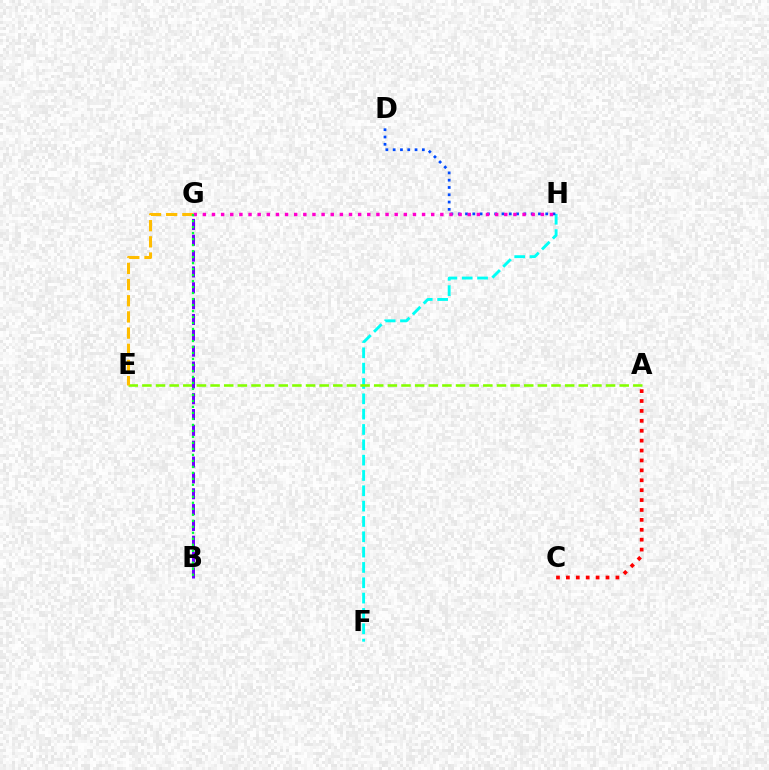{('F', 'H'): [{'color': '#00fff6', 'line_style': 'dashed', 'thickness': 2.08}], ('A', 'E'): [{'color': '#84ff00', 'line_style': 'dashed', 'thickness': 1.85}], ('B', 'G'): [{'color': '#7200ff', 'line_style': 'dashed', 'thickness': 2.15}, {'color': '#00ff39', 'line_style': 'dotted', 'thickness': 1.63}], ('A', 'C'): [{'color': '#ff0000', 'line_style': 'dotted', 'thickness': 2.69}], ('D', 'H'): [{'color': '#004bff', 'line_style': 'dotted', 'thickness': 1.98}], ('E', 'G'): [{'color': '#ffbd00', 'line_style': 'dashed', 'thickness': 2.2}], ('G', 'H'): [{'color': '#ff00cf', 'line_style': 'dotted', 'thickness': 2.48}]}